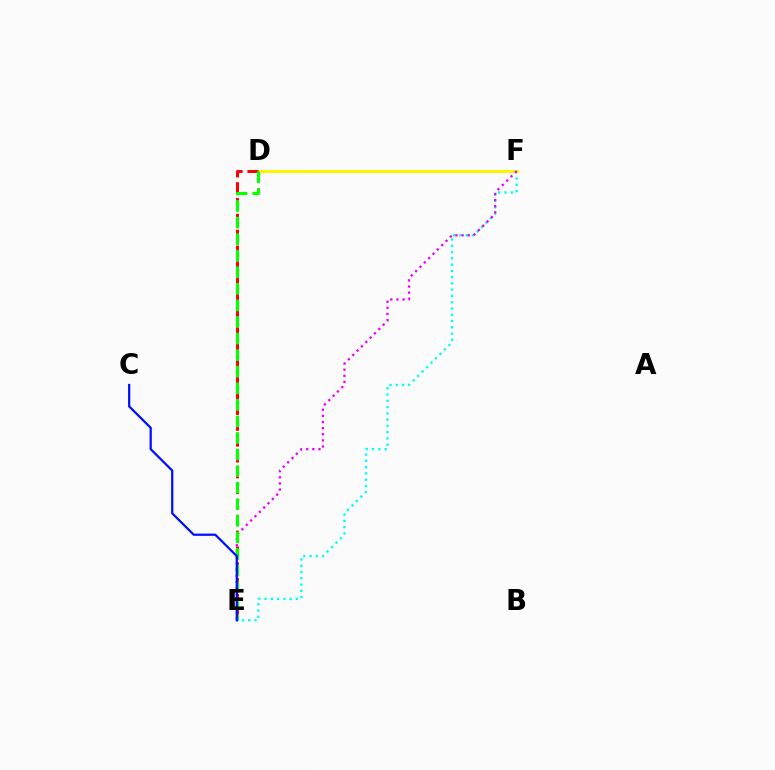{('E', 'F'): [{'color': '#00fff6', 'line_style': 'dotted', 'thickness': 1.7}, {'color': '#ee00ff', 'line_style': 'dotted', 'thickness': 1.67}], ('D', 'F'): [{'color': '#fcf500', 'line_style': 'solid', 'thickness': 2.16}], ('D', 'E'): [{'color': '#ff0000', 'line_style': 'dashed', 'thickness': 2.15}, {'color': '#08ff00', 'line_style': 'dashed', 'thickness': 2.25}], ('C', 'E'): [{'color': '#0010ff', 'line_style': 'solid', 'thickness': 1.62}]}